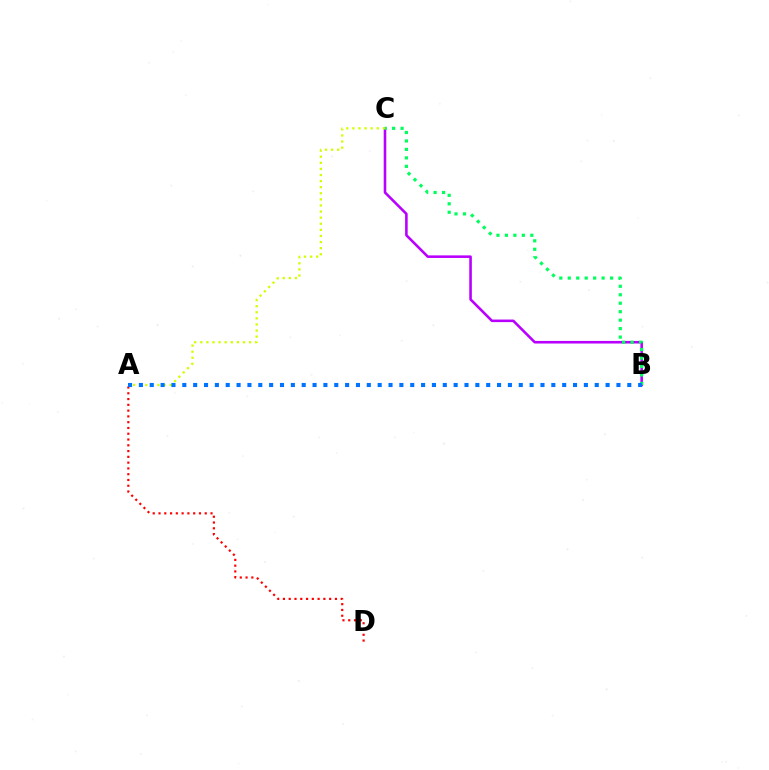{('A', 'D'): [{'color': '#ff0000', 'line_style': 'dotted', 'thickness': 1.57}], ('B', 'C'): [{'color': '#b900ff', 'line_style': 'solid', 'thickness': 1.86}, {'color': '#00ff5c', 'line_style': 'dotted', 'thickness': 2.3}], ('A', 'C'): [{'color': '#d1ff00', 'line_style': 'dotted', 'thickness': 1.66}], ('A', 'B'): [{'color': '#0074ff', 'line_style': 'dotted', 'thickness': 2.95}]}